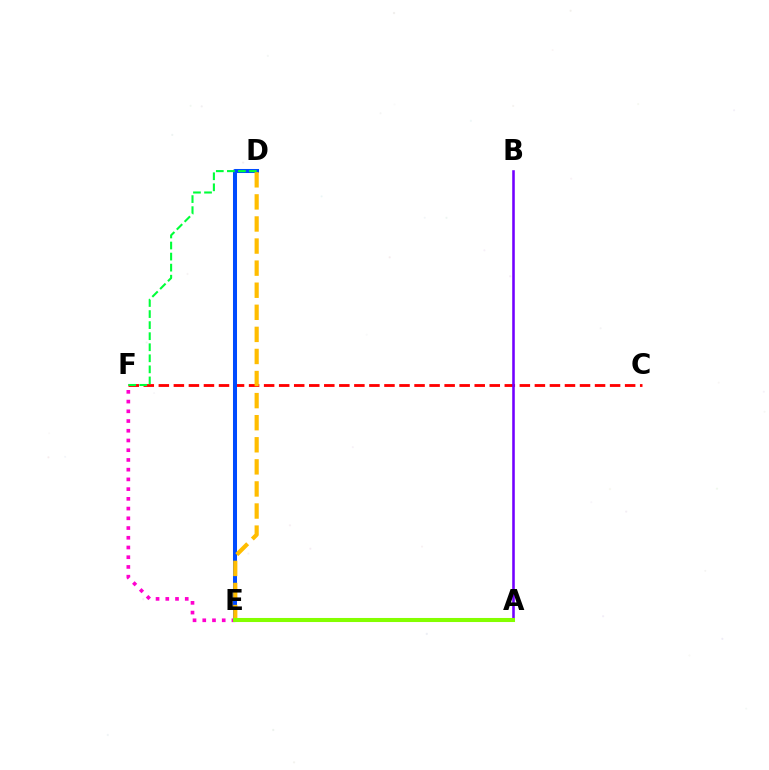{('C', 'F'): [{'color': '#ff0000', 'line_style': 'dashed', 'thickness': 2.04}], ('A', 'B'): [{'color': '#7200ff', 'line_style': 'solid', 'thickness': 1.85}], ('D', 'E'): [{'color': '#004bff', 'line_style': 'solid', 'thickness': 2.9}, {'color': '#ffbd00', 'line_style': 'dashed', 'thickness': 3.0}], ('D', 'F'): [{'color': '#00ff39', 'line_style': 'dashed', 'thickness': 1.5}], ('E', 'F'): [{'color': '#ff00cf', 'line_style': 'dotted', 'thickness': 2.64}], ('A', 'E'): [{'color': '#00fff6', 'line_style': 'solid', 'thickness': 2.6}, {'color': '#84ff00', 'line_style': 'solid', 'thickness': 2.92}]}